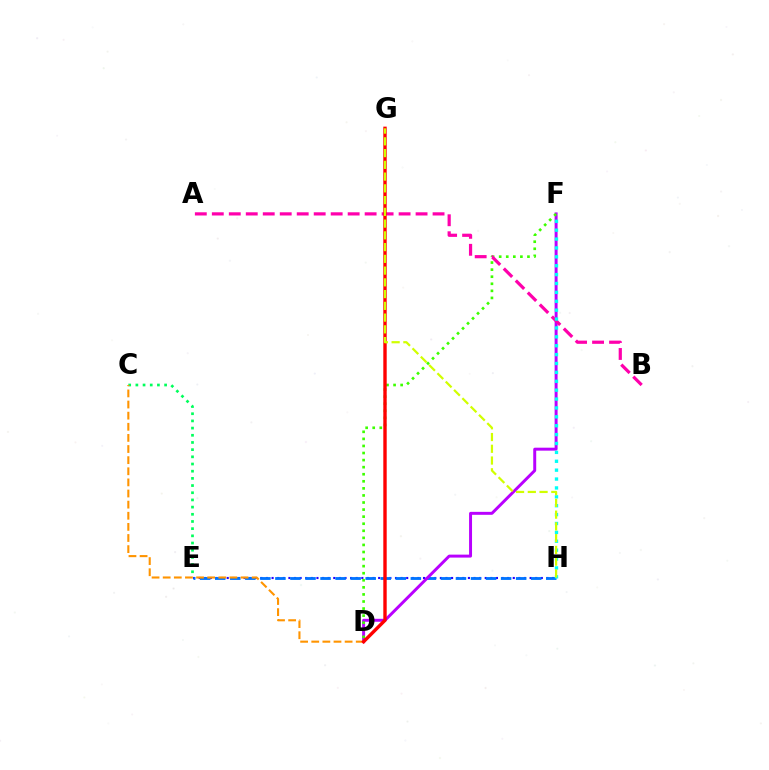{('C', 'E'): [{'color': '#00ff5c', 'line_style': 'dotted', 'thickness': 1.95}], ('E', 'H'): [{'color': '#2500ff', 'line_style': 'dotted', 'thickness': 1.52}, {'color': '#0074ff', 'line_style': 'dashed', 'thickness': 2.04}], ('D', 'F'): [{'color': '#b900ff', 'line_style': 'solid', 'thickness': 2.13}, {'color': '#3dff00', 'line_style': 'dotted', 'thickness': 1.92}], ('A', 'B'): [{'color': '#ff00ac', 'line_style': 'dashed', 'thickness': 2.31}], ('C', 'D'): [{'color': '#ff9400', 'line_style': 'dashed', 'thickness': 1.51}], ('F', 'H'): [{'color': '#00fff6', 'line_style': 'dotted', 'thickness': 2.41}], ('D', 'G'): [{'color': '#ff0000', 'line_style': 'solid', 'thickness': 2.44}], ('G', 'H'): [{'color': '#d1ff00', 'line_style': 'dashed', 'thickness': 1.6}]}